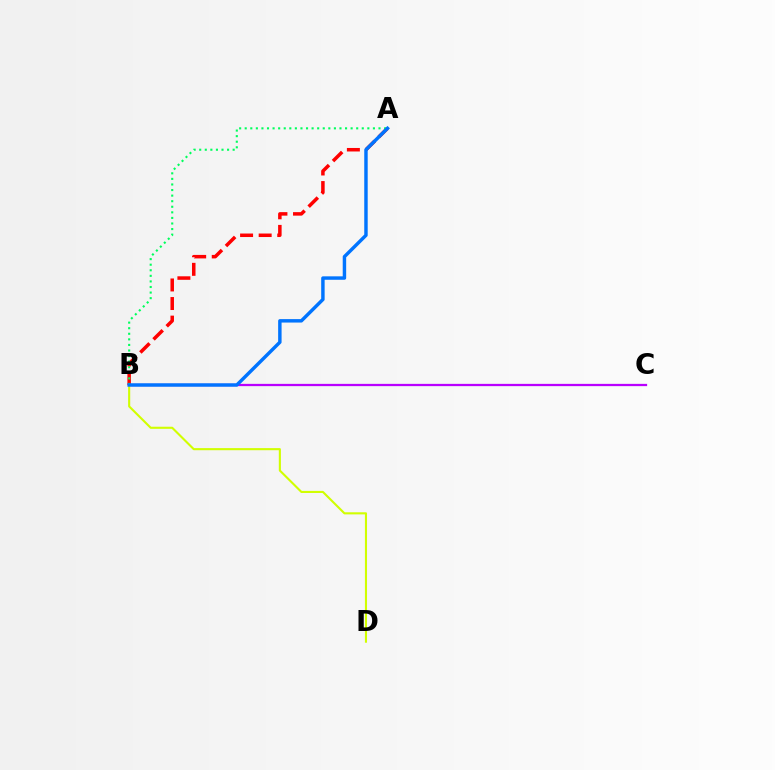{('B', 'C'): [{'color': '#b900ff', 'line_style': 'solid', 'thickness': 1.63}], ('B', 'D'): [{'color': '#d1ff00', 'line_style': 'solid', 'thickness': 1.52}], ('A', 'B'): [{'color': '#ff0000', 'line_style': 'dashed', 'thickness': 2.52}, {'color': '#00ff5c', 'line_style': 'dotted', 'thickness': 1.51}, {'color': '#0074ff', 'line_style': 'solid', 'thickness': 2.48}]}